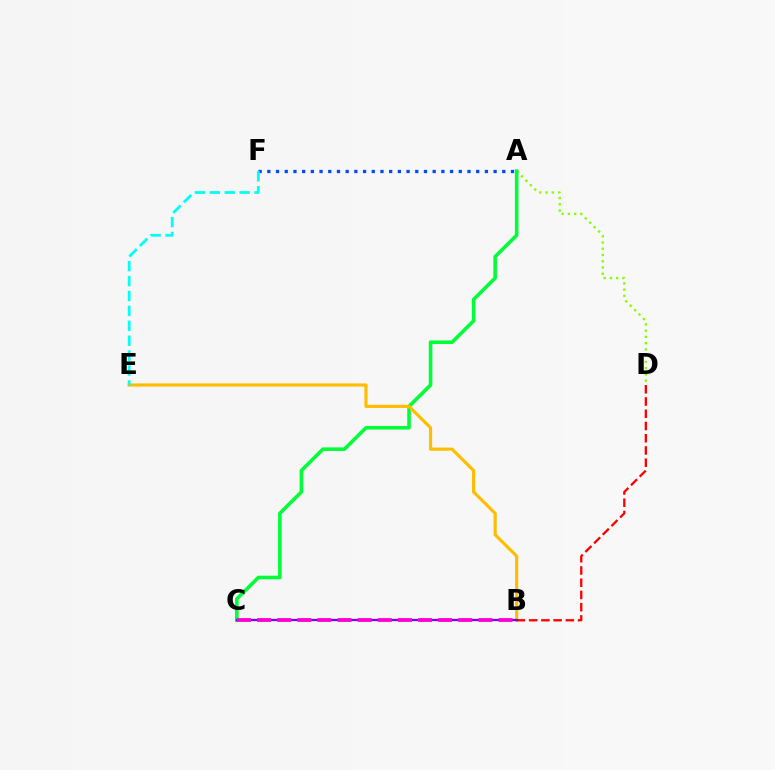{('A', 'D'): [{'color': '#84ff00', 'line_style': 'dotted', 'thickness': 1.7}], ('A', 'C'): [{'color': '#00ff39', 'line_style': 'solid', 'thickness': 2.59}], ('A', 'F'): [{'color': '#004bff', 'line_style': 'dotted', 'thickness': 2.36}], ('B', 'E'): [{'color': '#ffbd00', 'line_style': 'solid', 'thickness': 2.28}], ('E', 'F'): [{'color': '#00fff6', 'line_style': 'dashed', 'thickness': 2.03}], ('B', 'D'): [{'color': '#ff0000', 'line_style': 'dashed', 'thickness': 1.66}], ('B', 'C'): [{'color': '#7200ff', 'line_style': 'solid', 'thickness': 1.62}, {'color': '#ff00cf', 'line_style': 'dashed', 'thickness': 2.73}]}